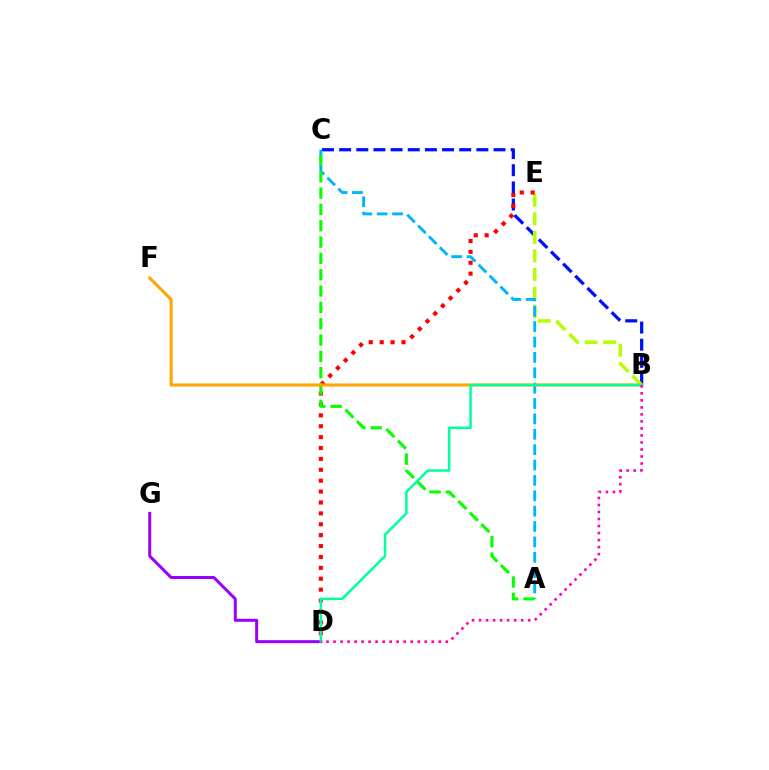{('D', 'G'): [{'color': '#9b00ff', 'line_style': 'solid', 'thickness': 2.17}], ('B', 'C'): [{'color': '#0010ff', 'line_style': 'dashed', 'thickness': 2.33}], ('B', 'E'): [{'color': '#b3ff00', 'line_style': 'dashed', 'thickness': 2.53}], ('A', 'C'): [{'color': '#00b5ff', 'line_style': 'dashed', 'thickness': 2.09}, {'color': '#08ff00', 'line_style': 'dashed', 'thickness': 2.22}], ('D', 'E'): [{'color': '#ff0000', 'line_style': 'dotted', 'thickness': 2.96}], ('B', 'F'): [{'color': '#ffa500', 'line_style': 'solid', 'thickness': 2.21}], ('B', 'D'): [{'color': '#00ff9d', 'line_style': 'solid', 'thickness': 1.8}, {'color': '#ff00bd', 'line_style': 'dotted', 'thickness': 1.91}]}